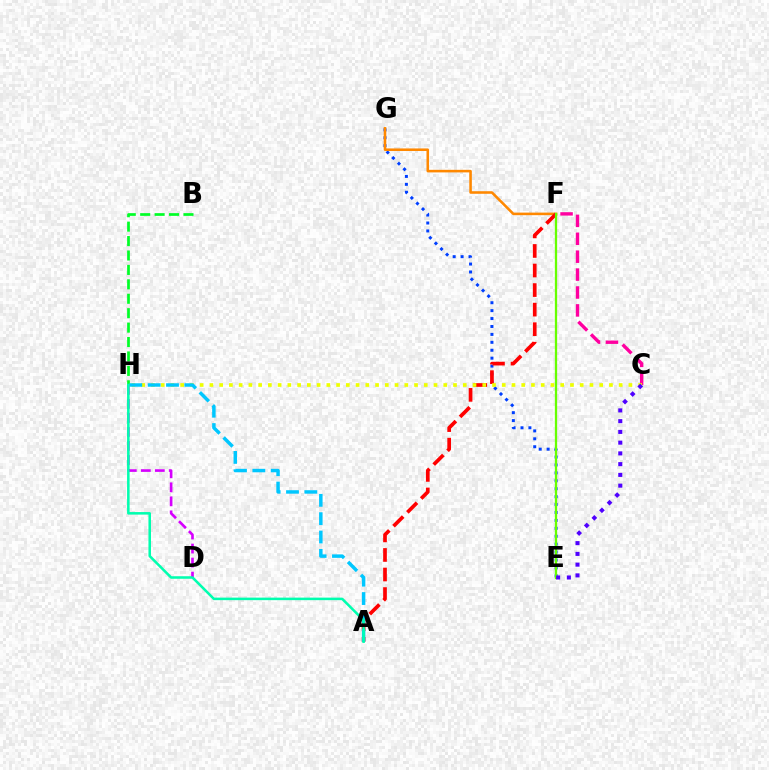{('E', 'G'): [{'color': '#003fff', 'line_style': 'dotted', 'thickness': 2.15}], ('F', 'G'): [{'color': '#ff8800', 'line_style': 'solid', 'thickness': 1.85}], ('D', 'H'): [{'color': '#d600ff', 'line_style': 'dashed', 'thickness': 1.9}], ('B', 'H'): [{'color': '#00ff27', 'line_style': 'dashed', 'thickness': 1.96}], ('A', 'F'): [{'color': '#ff0000', 'line_style': 'dashed', 'thickness': 2.66}], ('C', 'F'): [{'color': '#ff00a0', 'line_style': 'dashed', 'thickness': 2.43}], ('E', 'F'): [{'color': '#66ff00', 'line_style': 'solid', 'thickness': 1.64}], ('C', 'H'): [{'color': '#eeff00', 'line_style': 'dotted', 'thickness': 2.65}], ('A', 'H'): [{'color': '#00c7ff', 'line_style': 'dashed', 'thickness': 2.49}, {'color': '#00ffaf', 'line_style': 'solid', 'thickness': 1.83}], ('C', 'E'): [{'color': '#4f00ff', 'line_style': 'dotted', 'thickness': 2.92}]}